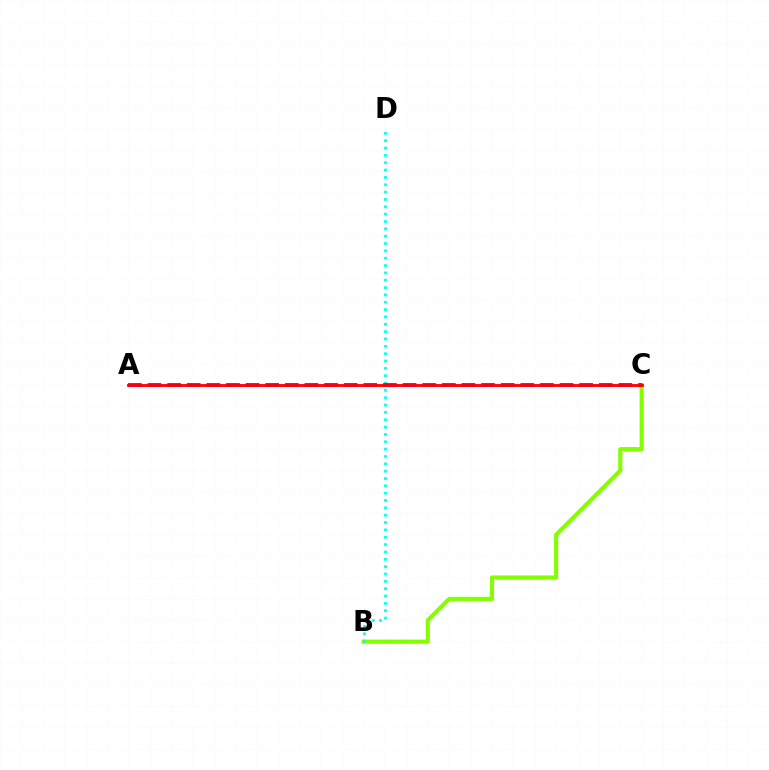{('B', 'C'): [{'color': '#84ff00', 'line_style': 'solid', 'thickness': 2.98}], ('B', 'D'): [{'color': '#00fff6', 'line_style': 'dotted', 'thickness': 2.0}], ('A', 'C'): [{'color': '#7200ff', 'line_style': 'dashed', 'thickness': 2.67}, {'color': '#ff0000', 'line_style': 'solid', 'thickness': 2.04}]}